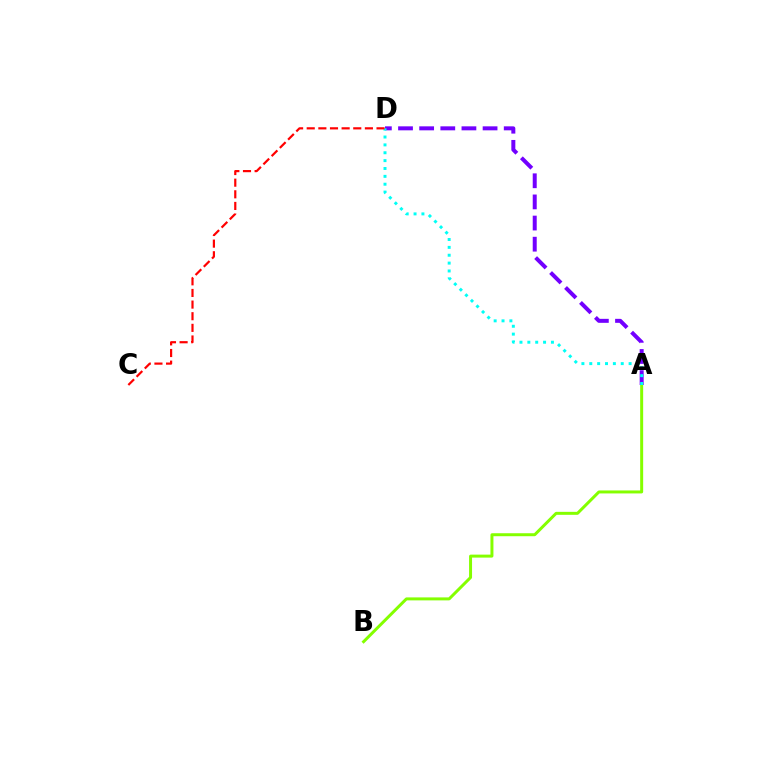{('A', 'B'): [{'color': '#84ff00', 'line_style': 'solid', 'thickness': 2.15}], ('A', 'D'): [{'color': '#7200ff', 'line_style': 'dashed', 'thickness': 2.87}, {'color': '#00fff6', 'line_style': 'dotted', 'thickness': 2.14}], ('C', 'D'): [{'color': '#ff0000', 'line_style': 'dashed', 'thickness': 1.58}]}